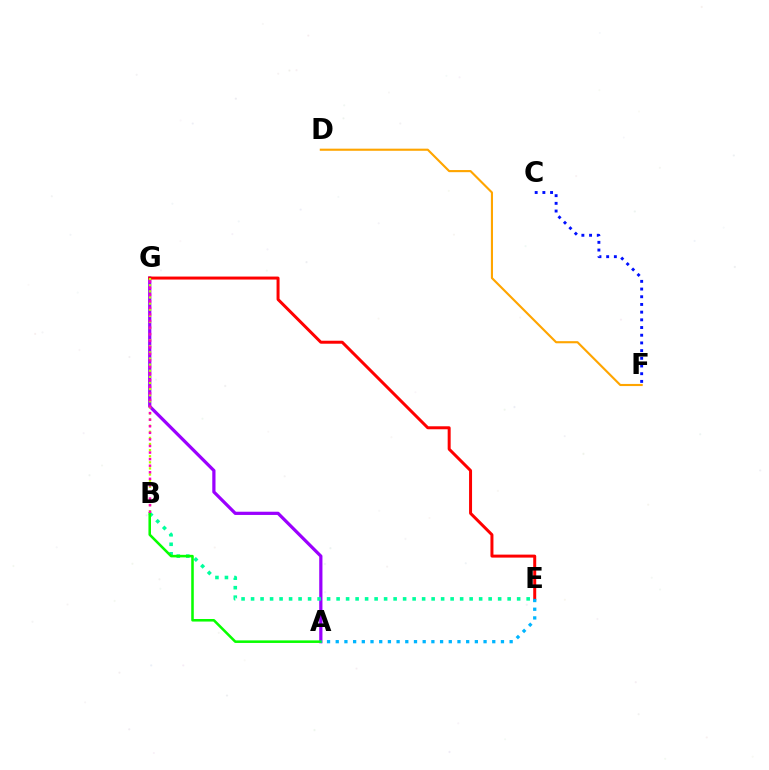{('A', 'G'): [{'color': '#9b00ff', 'line_style': 'solid', 'thickness': 2.32}], ('B', 'E'): [{'color': '#00ff9d', 'line_style': 'dotted', 'thickness': 2.58}], ('E', 'G'): [{'color': '#ff0000', 'line_style': 'solid', 'thickness': 2.15}], ('A', 'B'): [{'color': '#08ff00', 'line_style': 'solid', 'thickness': 1.84}], ('A', 'E'): [{'color': '#00b5ff', 'line_style': 'dotted', 'thickness': 2.36}], ('C', 'F'): [{'color': '#0010ff', 'line_style': 'dotted', 'thickness': 2.09}], ('B', 'G'): [{'color': '#b3ff00', 'line_style': 'dotted', 'thickness': 1.66}, {'color': '#ff00bd', 'line_style': 'dotted', 'thickness': 1.79}], ('D', 'F'): [{'color': '#ffa500', 'line_style': 'solid', 'thickness': 1.53}]}